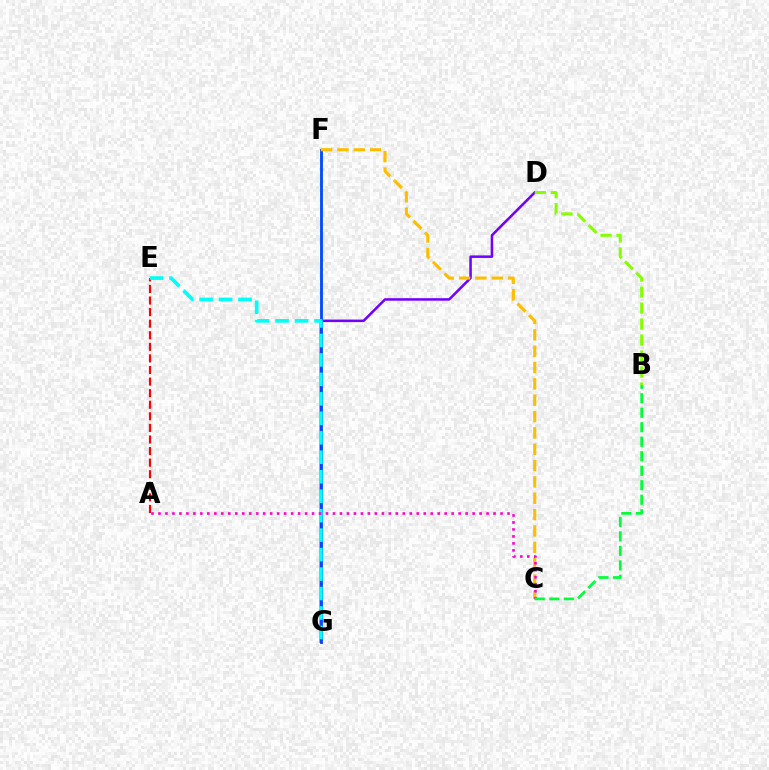{('D', 'G'): [{'color': '#7200ff', 'line_style': 'solid', 'thickness': 1.83}], ('F', 'G'): [{'color': '#004bff', 'line_style': 'solid', 'thickness': 2.04}], ('A', 'E'): [{'color': '#ff0000', 'line_style': 'dashed', 'thickness': 1.57}], ('C', 'F'): [{'color': '#ffbd00', 'line_style': 'dashed', 'thickness': 2.22}], ('E', 'G'): [{'color': '#00fff6', 'line_style': 'dashed', 'thickness': 2.64}], ('A', 'C'): [{'color': '#ff00cf', 'line_style': 'dotted', 'thickness': 1.9}], ('B', 'D'): [{'color': '#84ff00', 'line_style': 'dashed', 'thickness': 2.17}], ('B', 'C'): [{'color': '#00ff39', 'line_style': 'dashed', 'thickness': 1.97}]}